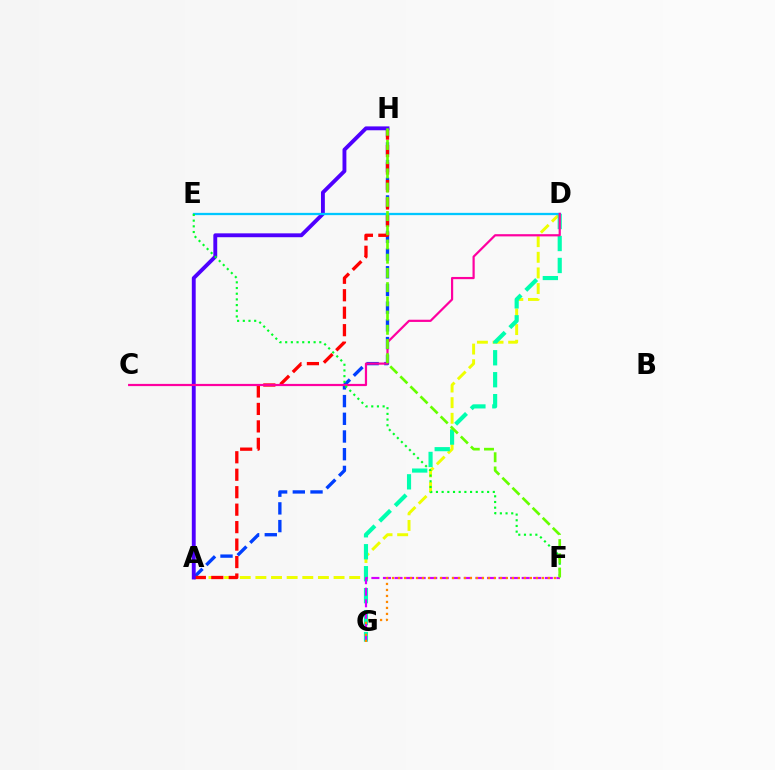{('A', 'D'): [{'color': '#eeff00', 'line_style': 'dashed', 'thickness': 2.12}], ('D', 'G'): [{'color': '#00ffaf', 'line_style': 'dashed', 'thickness': 2.98}], ('A', 'H'): [{'color': '#003fff', 'line_style': 'dashed', 'thickness': 2.4}, {'color': '#ff0000', 'line_style': 'dashed', 'thickness': 2.37}, {'color': '#4f00ff', 'line_style': 'solid', 'thickness': 2.79}], ('F', 'G'): [{'color': '#d600ff', 'line_style': 'dashed', 'thickness': 1.57}, {'color': '#ff8800', 'line_style': 'dotted', 'thickness': 1.63}], ('D', 'E'): [{'color': '#00c7ff', 'line_style': 'solid', 'thickness': 1.64}], ('C', 'D'): [{'color': '#ff00a0', 'line_style': 'solid', 'thickness': 1.59}], ('E', 'F'): [{'color': '#00ff27', 'line_style': 'dotted', 'thickness': 1.55}], ('F', 'H'): [{'color': '#66ff00', 'line_style': 'dashed', 'thickness': 1.93}]}